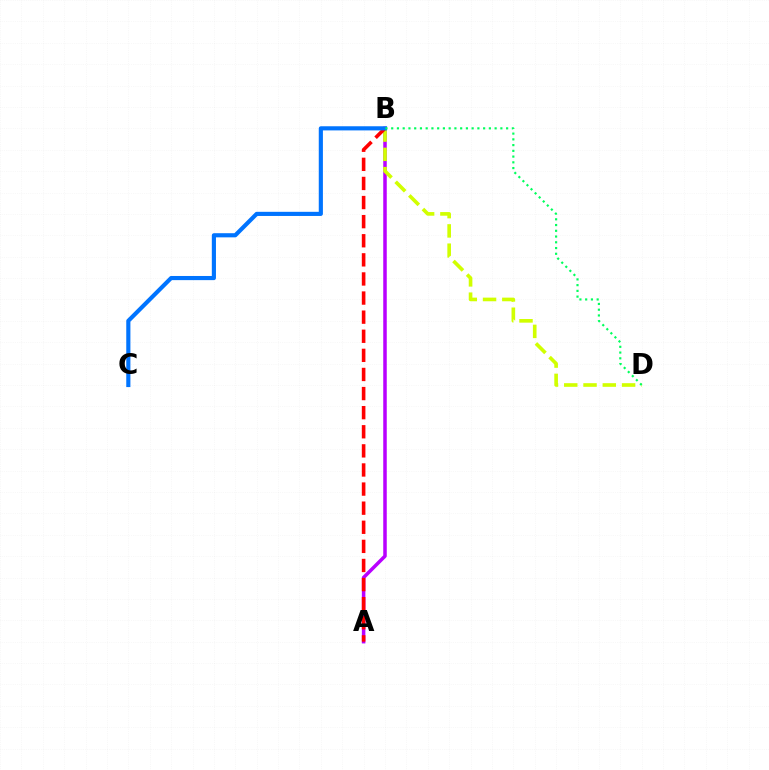{('A', 'B'): [{'color': '#b900ff', 'line_style': 'solid', 'thickness': 2.53}, {'color': '#ff0000', 'line_style': 'dashed', 'thickness': 2.59}], ('B', 'D'): [{'color': '#d1ff00', 'line_style': 'dashed', 'thickness': 2.62}, {'color': '#00ff5c', 'line_style': 'dotted', 'thickness': 1.56}], ('B', 'C'): [{'color': '#0074ff', 'line_style': 'solid', 'thickness': 2.98}]}